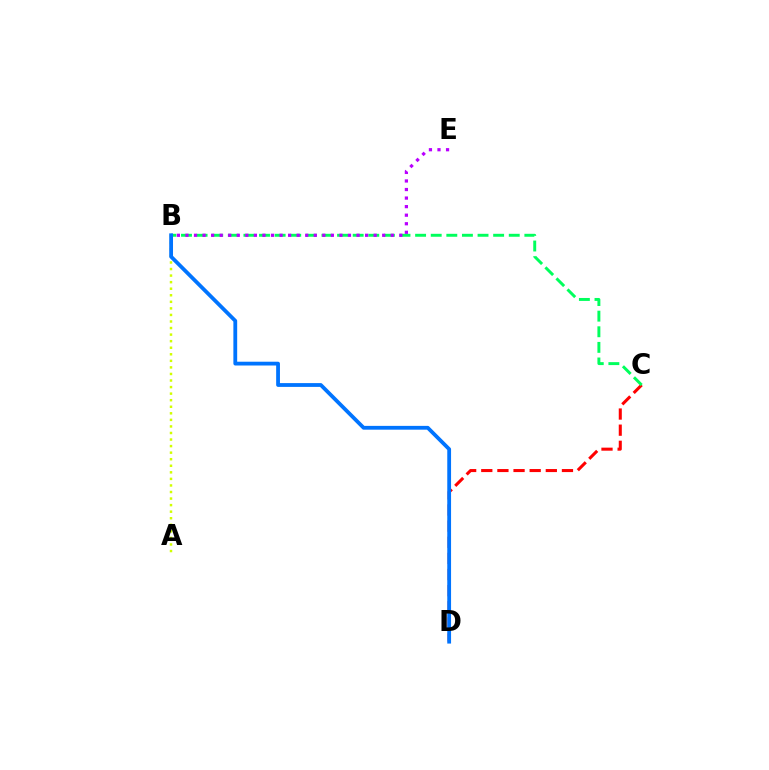{('C', 'D'): [{'color': '#ff0000', 'line_style': 'dashed', 'thickness': 2.19}], ('B', 'C'): [{'color': '#00ff5c', 'line_style': 'dashed', 'thickness': 2.12}], ('A', 'B'): [{'color': '#d1ff00', 'line_style': 'dotted', 'thickness': 1.78}], ('B', 'E'): [{'color': '#b900ff', 'line_style': 'dotted', 'thickness': 2.32}], ('B', 'D'): [{'color': '#0074ff', 'line_style': 'solid', 'thickness': 2.73}]}